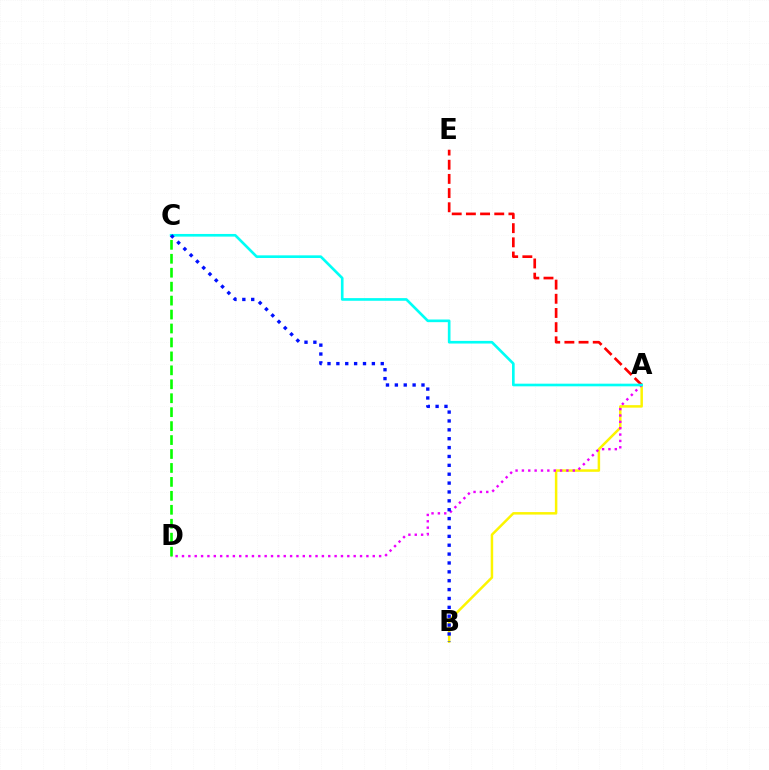{('A', 'B'): [{'color': '#fcf500', 'line_style': 'solid', 'thickness': 1.79}], ('A', 'E'): [{'color': '#ff0000', 'line_style': 'dashed', 'thickness': 1.93}], ('A', 'D'): [{'color': '#ee00ff', 'line_style': 'dotted', 'thickness': 1.73}], ('A', 'C'): [{'color': '#00fff6', 'line_style': 'solid', 'thickness': 1.91}], ('C', 'D'): [{'color': '#08ff00', 'line_style': 'dashed', 'thickness': 1.89}], ('B', 'C'): [{'color': '#0010ff', 'line_style': 'dotted', 'thickness': 2.41}]}